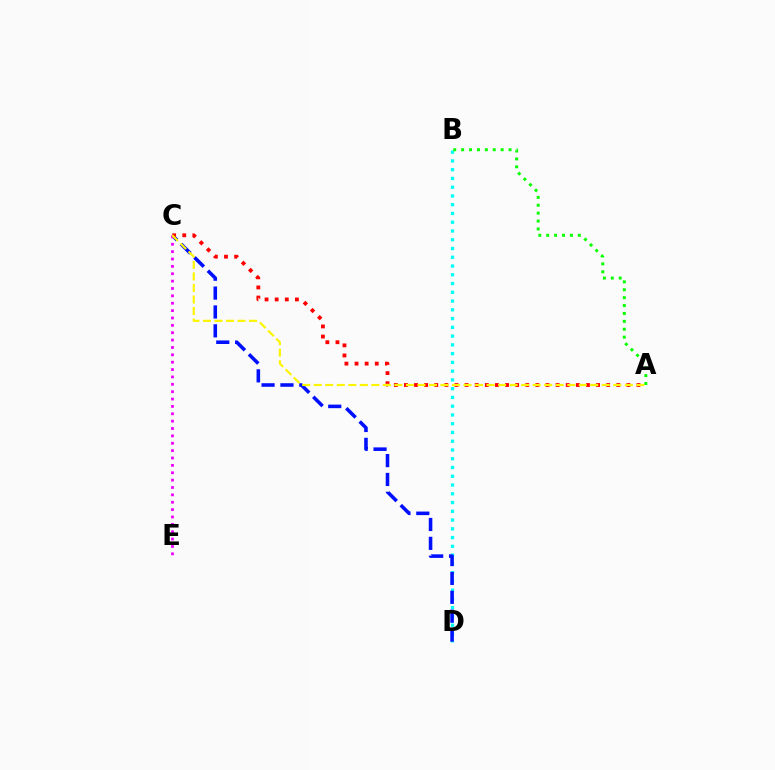{('B', 'D'): [{'color': '#00fff6', 'line_style': 'dotted', 'thickness': 2.38}], ('C', 'D'): [{'color': '#0010ff', 'line_style': 'dashed', 'thickness': 2.56}], ('C', 'E'): [{'color': '#ee00ff', 'line_style': 'dotted', 'thickness': 2.0}], ('A', 'C'): [{'color': '#ff0000', 'line_style': 'dotted', 'thickness': 2.75}, {'color': '#fcf500', 'line_style': 'dashed', 'thickness': 1.57}], ('A', 'B'): [{'color': '#08ff00', 'line_style': 'dotted', 'thickness': 2.15}]}